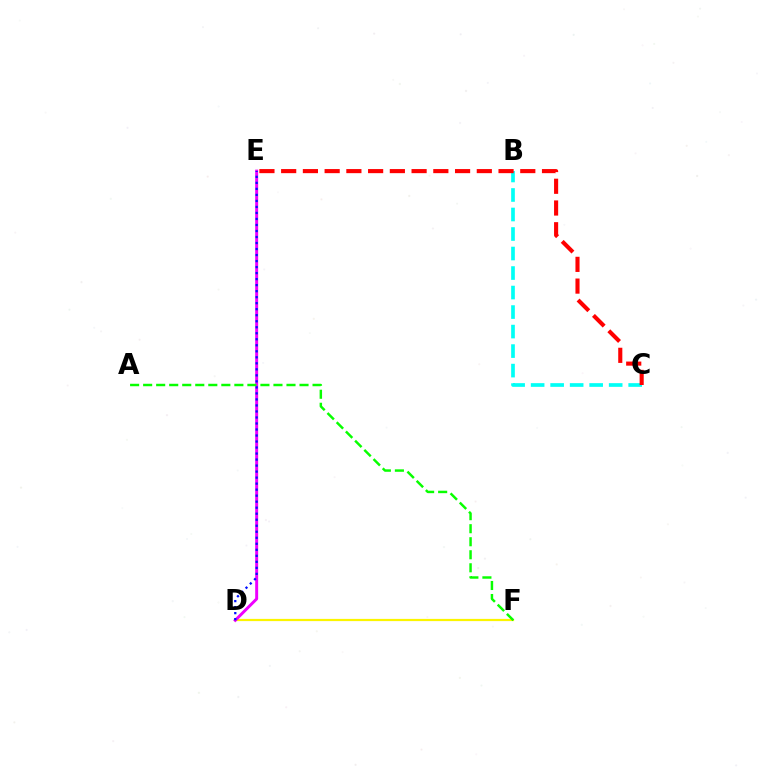{('B', 'C'): [{'color': '#00fff6', 'line_style': 'dashed', 'thickness': 2.65}], ('D', 'F'): [{'color': '#fcf500', 'line_style': 'solid', 'thickness': 1.59}], ('D', 'E'): [{'color': '#ee00ff', 'line_style': 'solid', 'thickness': 2.13}, {'color': '#0010ff', 'line_style': 'dotted', 'thickness': 1.63}], ('A', 'F'): [{'color': '#08ff00', 'line_style': 'dashed', 'thickness': 1.77}], ('C', 'E'): [{'color': '#ff0000', 'line_style': 'dashed', 'thickness': 2.95}]}